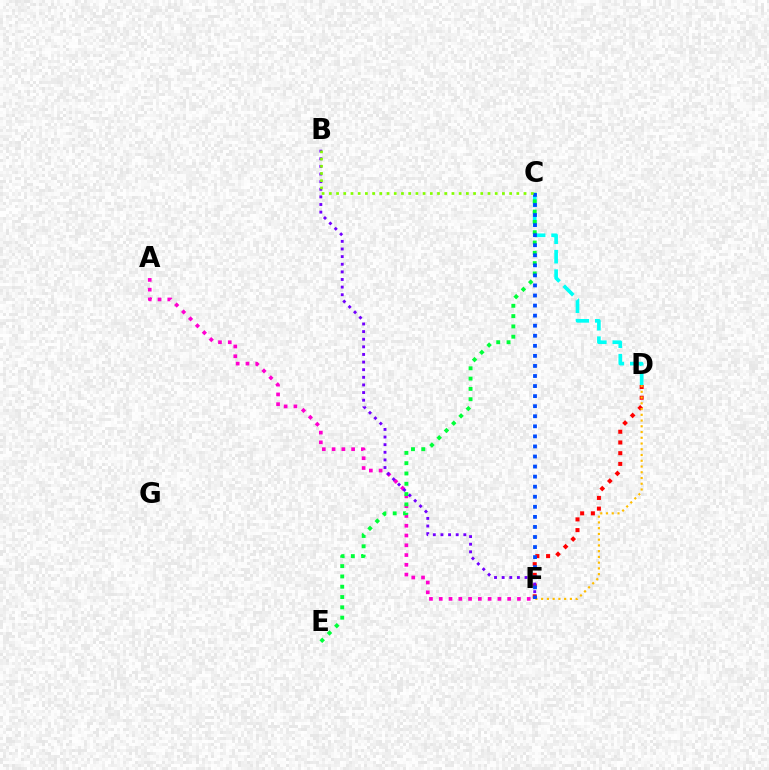{('A', 'F'): [{'color': '#ff00cf', 'line_style': 'dotted', 'thickness': 2.66}], ('C', 'D'): [{'color': '#00fff6', 'line_style': 'dashed', 'thickness': 2.64}], ('D', 'F'): [{'color': '#ff0000', 'line_style': 'dotted', 'thickness': 2.91}, {'color': '#ffbd00', 'line_style': 'dotted', 'thickness': 1.56}], ('C', 'E'): [{'color': '#00ff39', 'line_style': 'dotted', 'thickness': 2.8}], ('B', 'F'): [{'color': '#7200ff', 'line_style': 'dotted', 'thickness': 2.07}], ('C', 'F'): [{'color': '#004bff', 'line_style': 'dotted', 'thickness': 2.73}], ('B', 'C'): [{'color': '#84ff00', 'line_style': 'dotted', 'thickness': 1.96}]}